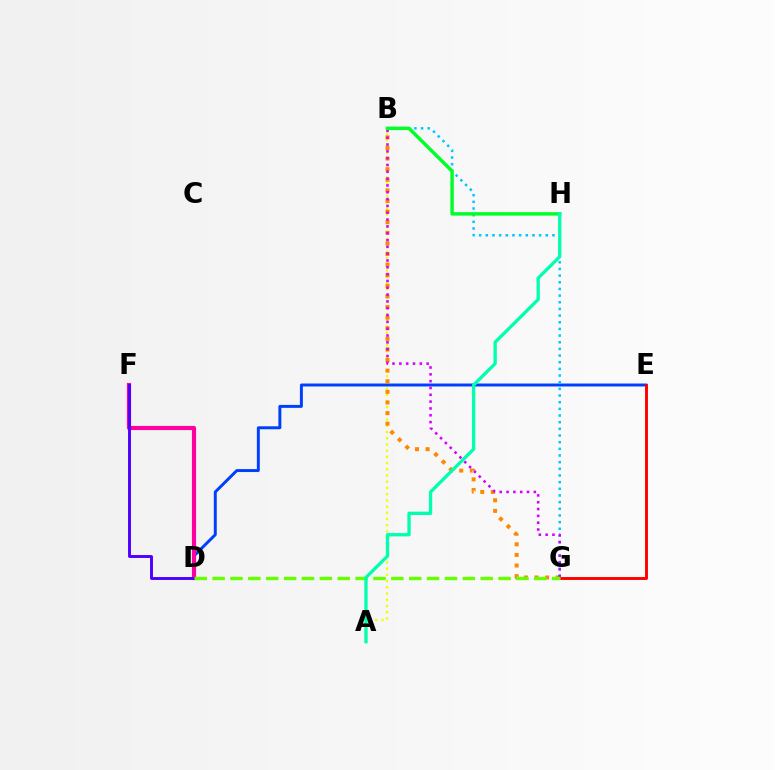{('A', 'B'): [{'color': '#eeff00', 'line_style': 'dotted', 'thickness': 1.69}], ('D', 'E'): [{'color': '#003fff', 'line_style': 'solid', 'thickness': 2.13}], ('B', 'G'): [{'color': '#00c7ff', 'line_style': 'dotted', 'thickness': 1.81}, {'color': '#ff8800', 'line_style': 'dotted', 'thickness': 2.88}, {'color': '#d600ff', 'line_style': 'dotted', 'thickness': 1.85}], ('E', 'G'): [{'color': '#ff0000', 'line_style': 'solid', 'thickness': 2.1}], ('D', 'F'): [{'color': '#ff00a0', 'line_style': 'solid', 'thickness': 2.99}, {'color': '#4f00ff', 'line_style': 'solid', 'thickness': 2.11}], ('D', 'G'): [{'color': '#66ff00', 'line_style': 'dashed', 'thickness': 2.43}], ('B', 'H'): [{'color': '#00ff27', 'line_style': 'solid', 'thickness': 2.49}], ('A', 'H'): [{'color': '#00ffaf', 'line_style': 'solid', 'thickness': 2.39}]}